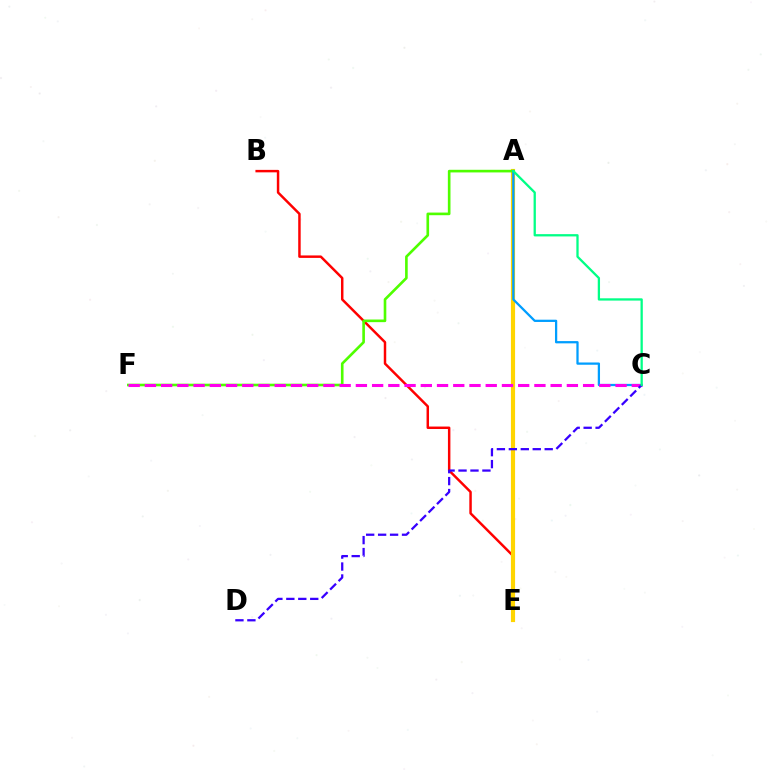{('B', 'E'): [{'color': '#ff0000', 'line_style': 'solid', 'thickness': 1.78}], ('A', 'E'): [{'color': '#ffd500', 'line_style': 'solid', 'thickness': 2.99}], ('A', 'F'): [{'color': '#4fff00', 'line_style': 'solid', 'thickness': 1.9}], ('A', 'C'): [{'color': '#009eff', 'line_style': 'solid', 'thickness': 1.63}, {'color': '#00ff86', 'line_style': 'solid', 'thickness': 1.65}], ('C', 'F'): [{'color': '#ff00ed', 'line_style': 'dashed', 'thickness': 2.2}], ('C', 'D'): [{'color': '#3700ff', 'line_style': 'dashed', 'thickness': 1.62}]}